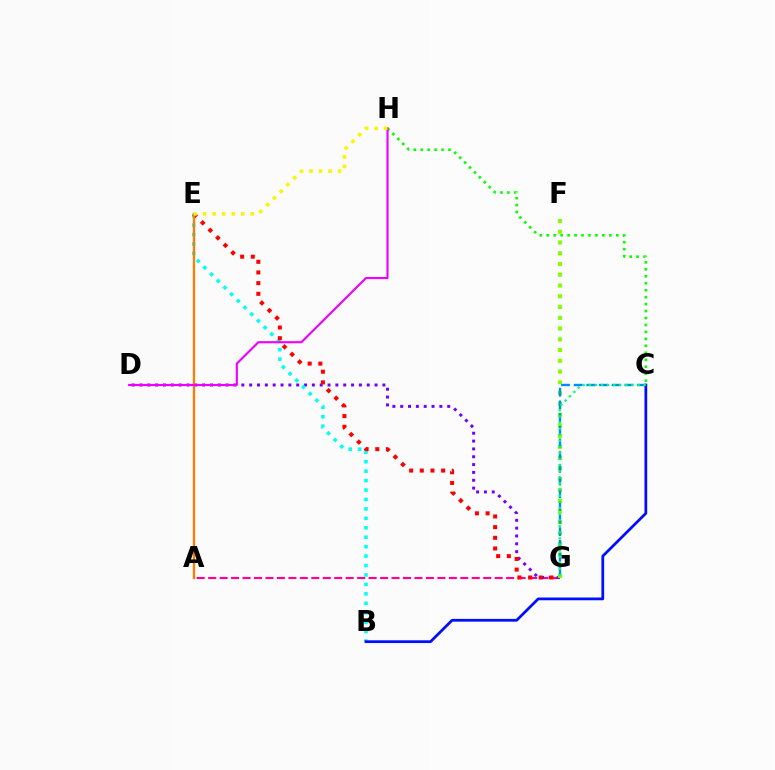{('A', 'G'): [{'color': '#ff0094', 'line_style': 'dashed', 'thickness': 1.56}], ('D', 'G'): [{'color': '#7200ff', 'line_style': 'dotted', 'thickness': 2.13}], ('C', 'H'): [{'color': '#08ff00', 'line_style': 'dotted', 'thickness': 1.89}], ('B', 'E'): [{'color': '#00fff6', 'line_style': 'dotted', 'thickness': 2.56}], ('F', 'G'): [{'color': '#84ff00', 'line_style': 'dotted', 'thickness': 2.92}], ('C', 'G'): [{'color': '#008cff', 'line_style': 'dashed', 'thickness': 1.72}, {'color': '#00ff74', 'line_style': 'dotted', 'thickness': 1.66}], ('B', 'C'): [{'color': '#0010ff', 'line_style': 'solid', 'thickness': 1.99}], ('E', 'G'): [{'color': '#ff0000', 'line_style': 'dotted', 'thickness': 2.9}], ('A', 'E'): [{'color': '#ff7c00', 'line_style': 'solid', 'thickness': 1.66}], ('D', 'H'): [{'color': '#ee00ff', 'line_style': 'solid', 'thickness': 1.54}], ('E', 'H'): [{'color': '#fcf500', 'line_style': 'dotted', 'thickness': 2.59}]}